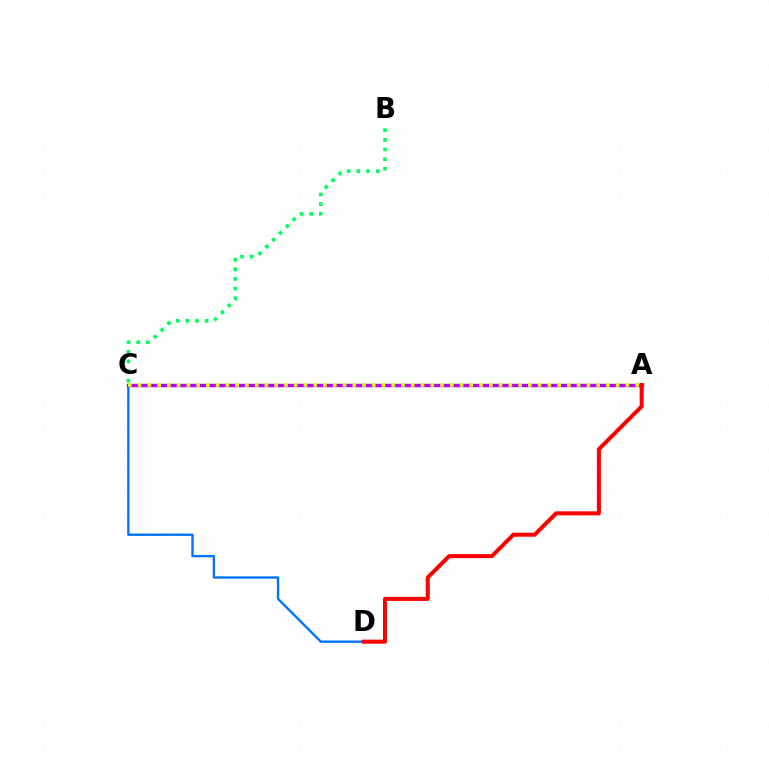{('C', 'D'): [{'color': '#0074ff', 'line_style': 'solid', 'thickness': 1.69}], ('A', 'C'): [{'color': '#b900ff', 'line_style': 'solid', 'thickness': 2.47}, {'color': '#d1ff00', 'line_style': 'dotted', 'thickness': 2.65}], ('B', 'C'): [{'color': '#00ff5c', 'line_style': 'dotted', 'thickness': 2.63}], ('A', 'D'): [{'color': '#ff0000', 'line_style': 'solid', 'thickness': 2.9}]}